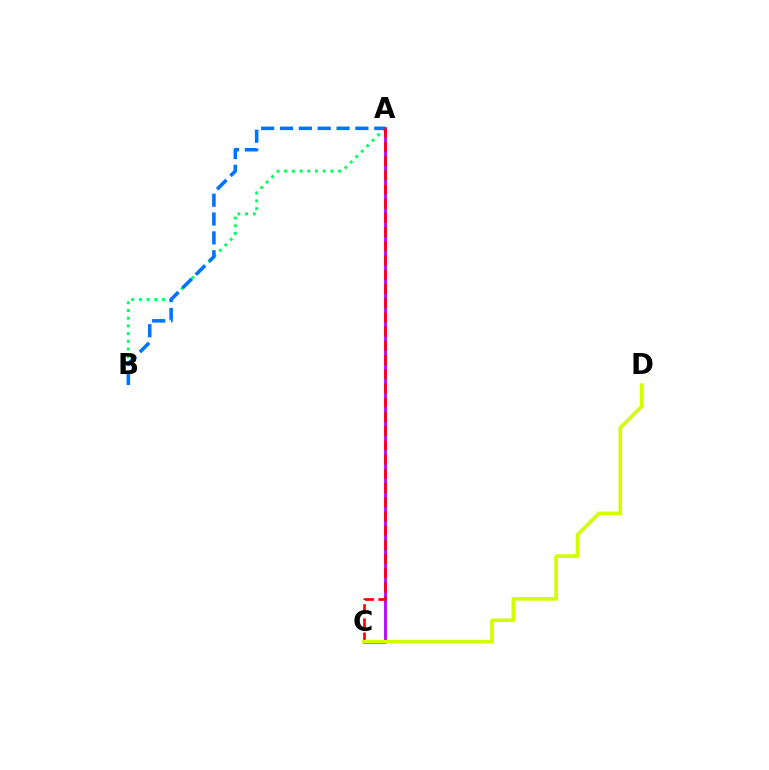{('A', 'B'): [{'color': '#00ff5c', 'line_style': 'dotted', 'thickness': 2.09}, {'color': '#0074ff', 'line_style': 'dashed', 'thickness': 2.56}], ('A', 'C'): [{'color': '#b900ff', 'line_style': 'solid', 'thickness': 2.0}, {'color': '#ff0000', 'line_style': 'dashed', 'thickness': 1.93}], ('C', 'D'): [{'color': '#d1ff00', 'line_style': 'solid', 'thickness': 2.59}]}